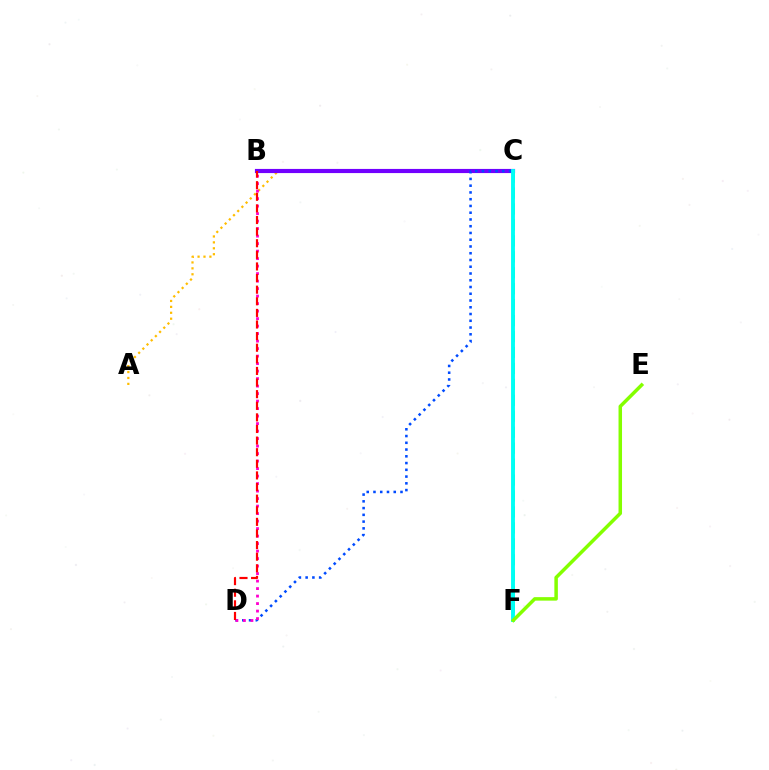{('A', 'C'): [{'color': '#ffbd00', 'line_style': 'dotted', 'thickness': 1.61}], ('B', 'C'): [{'color': '#7200ff', 'line_style': 'solid', 'thickness': 2.99}], ('C', 'F'): [{'color': '#00ff39', 'line_style': 'dashed', 'thickness': 2.17}, {'color': '#00fff6', 'line_style': 'solid', 'thickness': 2.81}], ('C', 'D'): [{'color': '#004bff', 'line_style': 'dotted', 'thickness': 1.84}], ('B', 'D'): [{'color': '#ff00cf', 'line_style': 'dotted', 'thickness': 2.04}, {'color': '#ff0000', 'line_style': 'dashed', 'thickness': 1.58}], ('E', 'F'): [{'color': '#84ff00', 'line_style': 'solid', 'thickness': 2.52}]}